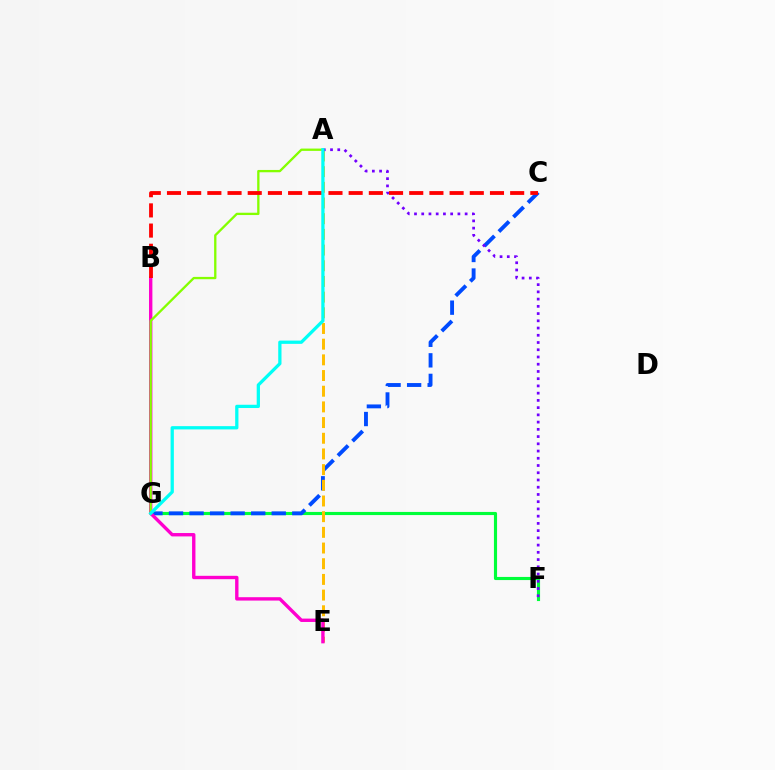{('F', 'G'): [{'color': '#00ff39', 'line_style': 'solid', 'thickness': 2.25}], ('C', 'G'): [{'color': '#004bff', 'line_style': 'dashed', 'thickness': 2.79}], ('A', 'E'): [{'color': '#ffbd00', 'line_style': 'dashed', 'thickness': 2.13}], ('B', 'E'): [{'color': '#ff00cf', 'line_style': 'solid', 'thickness': 2.43}], ('A', 'F'): [{'color': '#7200ff', 'line_style': 'dotted', 'thickness': 1.97}], ('A', 'G'): [{'color': '#84ff00', 'line_style': 'solid', 'thickness': 1.67}, {'color': '#00fff6', 'line_style': 'solid', 'thickness': 2.35}], ('B', 'C'): [{'color': '#ff0000', 'line_style': 'dashed', 'thickness': 2.74}]}